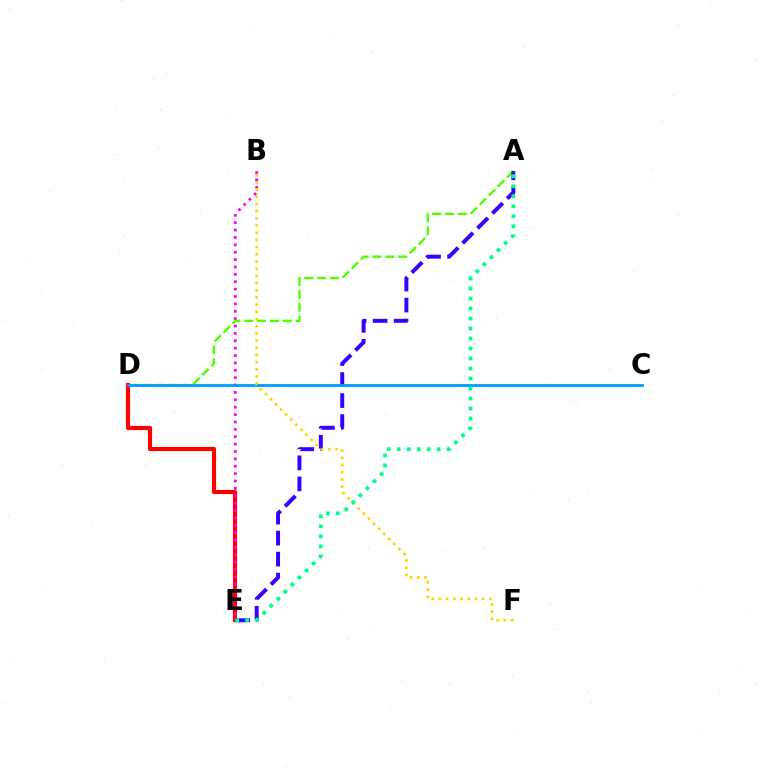{('D', 'E'): [{'color': '#ff0000', 'line_style': 'solid', 'thickness': 2.98}], ('B', 'E'): [{'color': '#ff00ed', 'line_style': 'dotted', 'thickness': 2.01}], ('A', 'D'): [{'color': '#4fff00', 'line_style': 'dashed', 'thickness': 1.74}], ('A', 'E'): [{'color': '#3700ff', 'line_style': 'dashed', 'thickness': 2.86}, {'color': '#00ff86', 'line_style': 'dotted', 'thickness': 2.72}], ('C', 'D'): [{'color': '#009eff', 'line_style': 'solid', 'thickness': 2.03}], ('B', 'F'): [{'color': '#ffd500', 'line_style': 'dotted', 'thickness': 1.95}]}